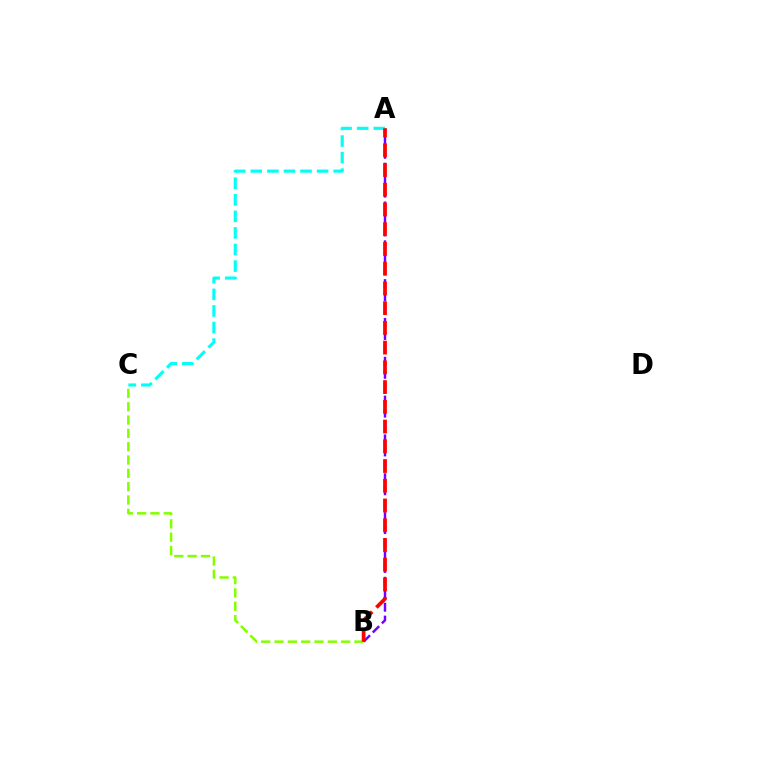{('B', 'C'): [{'color': '#84ff00', 'line_style': 'dashed', 'thickness': 1.81}], ('A', 'B'): [{'color': '#7200ff', 'line_style': 'dashed', 'thickness': 1.76}, {'color': '#ff0000', 'line_style': 'dashed', 'thickness': 2.68}], ('A', 'C'): [{'color': '#00fff6', 'line_style': 'dashed', 'thickness': 2.25}]}